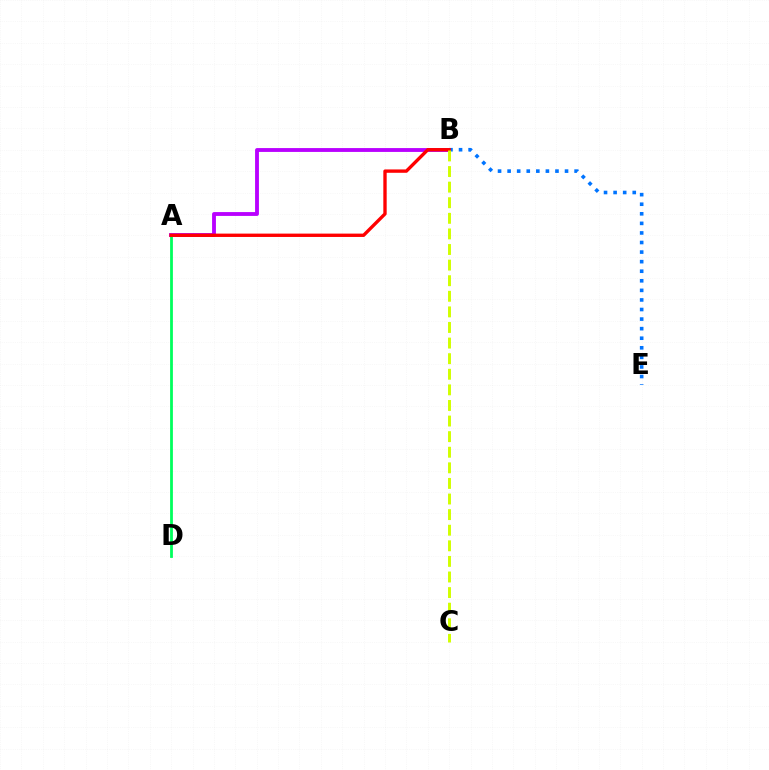{('A', 'B'): [{'color': '#b900ff', 'line_style': 'solid', 'thickness': 2.77}, {'color': '#ff0000', 'line_style': 'solid', 'thickness': 2.41}], ('B', 'E'): [{'color': '#0074ff', 'line_style': 'dotted', 'thickness': 2.6}], ('A', 'D'): [{'color': '#00ff5c', 'line_style': 'solid', 'thickness': 2.01}], ('B', 'C'): [{'color': '#d1ff00', 'line_style': 'dashed', 'thickness': 2.12}]}